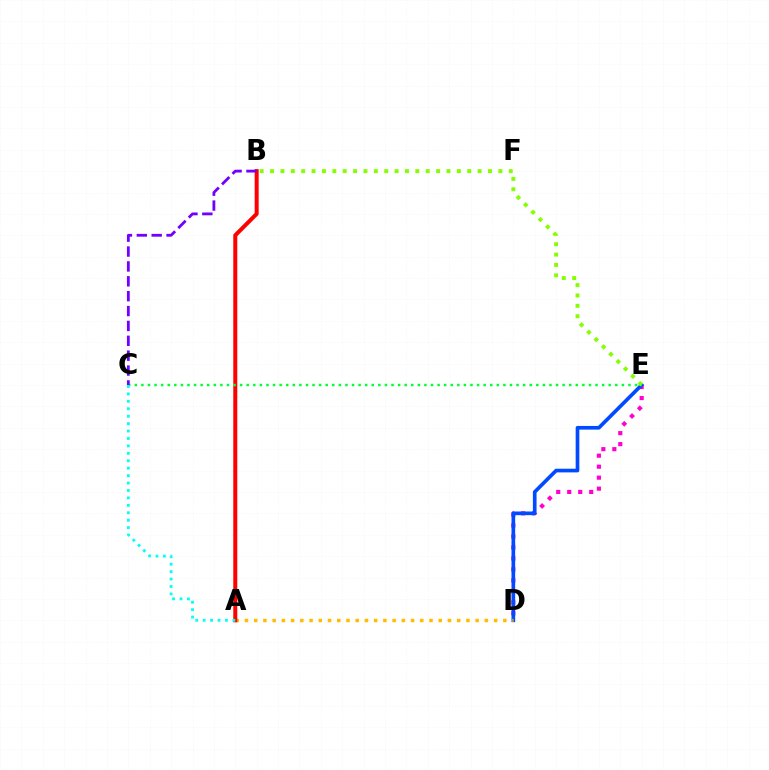{('D', 'E'): [{'color': '#ff00cf', 'line_style': 'dotted', 'thickness': 2.98}, {'color': '#004bff', 'line_style': 'solid', 'thickness': 2.64}], ('A', 'D'): [{'color': '#ffbd00', 'line_style': 'dotted', 'thickness': 2.51}], ('B', 'E'): [{'color': '#84ff00', 'line_style': 'dotted', 'thickness': 2.82}], ('A', 'B'): [{'color': '#ff0000', 'line_style': 'solid', 'thickness': 2.88}], ('C', 'E'): [{'color': '#00ff39', 'line_style': 'dotted', 'thickness': 1.79}], ('B', 'C'): [{'color': '#7200ff', 'line_style': 'dashed', 'thickness': 2.02}], ('A', 'C'): [{'color': '#00fff6', 'line_style': 'dotted', 'thickness': 2.02}]}